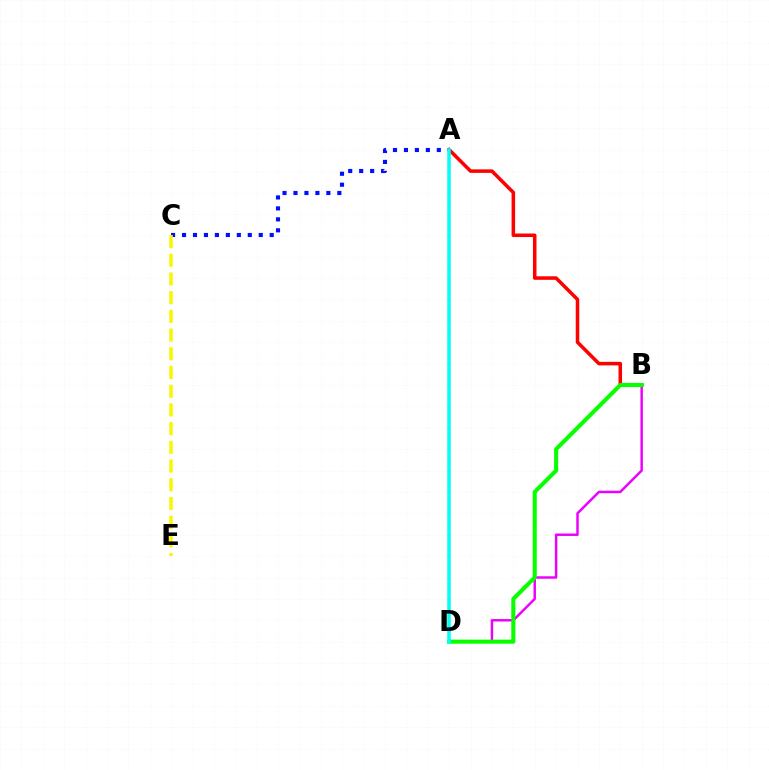{('A', 'C'): [{'color': '#0010ff', 'line_style': 'dotted', 'thickness': 2.98}], ('B', 'D'): [{'color': '#ee00ff', 'line_style': 'solid', 'thickness': 1.78}, {'color': '#08ff00', 'line_style': 'solid', 'thickness': 2.93}], ('A', 'B'): [{'color': '#ff0000', 'line_style': 'solid', 'thickness': 2.54}], ('C', 'E'): [{'color': '#fcf500', 'line_style': 'dashed', 'thickness': 2.54}], ('A', 'D'): [{'color': '#00fff6', 'line_style': 'solid', 'thickness': 2.54}]}